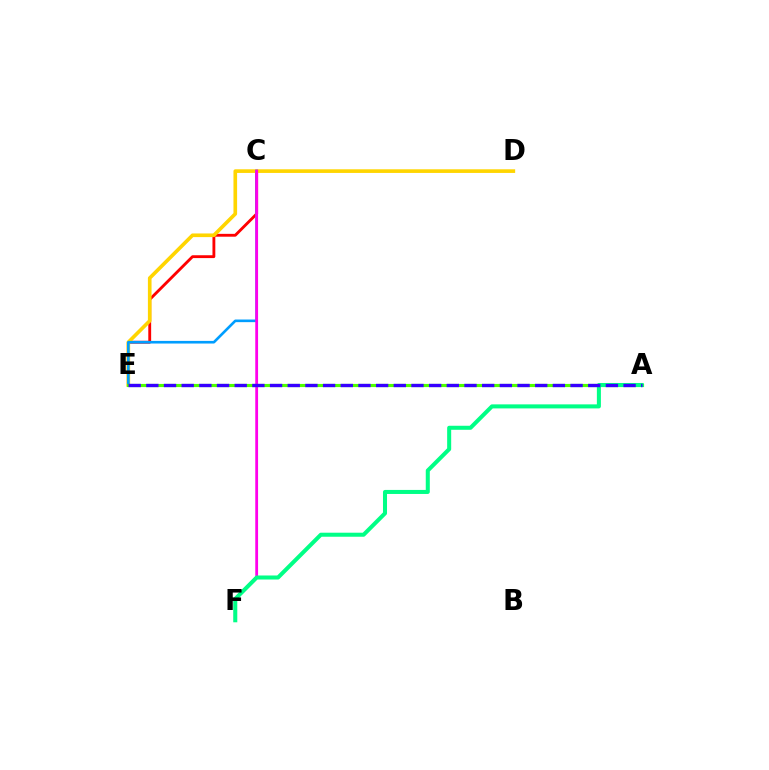{('C', 'E'): [{'color': '#ff0000', 'line_style': 'solid', 'thickness': 2.05}, {'color': '#009eff', 'line_style': 'solid', 'thickness': 1.89}], ('D', 'E'): [{'color': '#ffd500', 'line_style': 'solid', 'thickness': 2.62}], ('C', 'F'): [{'color': '#ff00ed', 'line_style': 'solid', 'thickness': 2.02}], ('A', 'E'): [{'color': '#4fff00', 'line_style': 'solid', 'thickness': 2.27}, {'color': '#3700ff', 'line_style': 'dashed', 'thickness': 2.4}], ('A', 'F'): [{'color': '#00ff86', 'line_style': 'solid', 'thickness': 2.9}]}